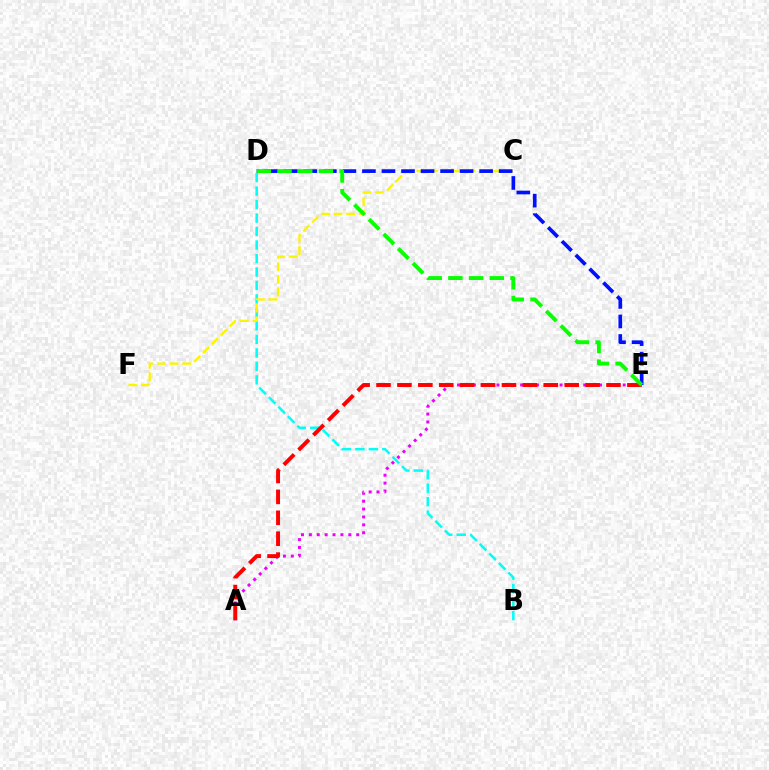{('A', 'E'): [{'color': '#ee00ff', 'line_style': 'dotted', 'thickness': 2.14}, {'color': '#ff0000', 'line_style': 'dashed', 'thickness': 2.84}], ('B', 'D'): [{'color': '#00fff6', 'line_style': 'dashed', 'thickness': 1.83}], ('C', 'F'): [{'color': '#fcf500', 'line_style': 'dashed', 'thickness': 1.71}], ('D', 'E'): [{'color': '#0010ff', 'line_style': 'dashed', 'thickness': 2.65}, {'color': '#08ff00', 'line_style': 'dashed', 'thickness': 2.81}]}